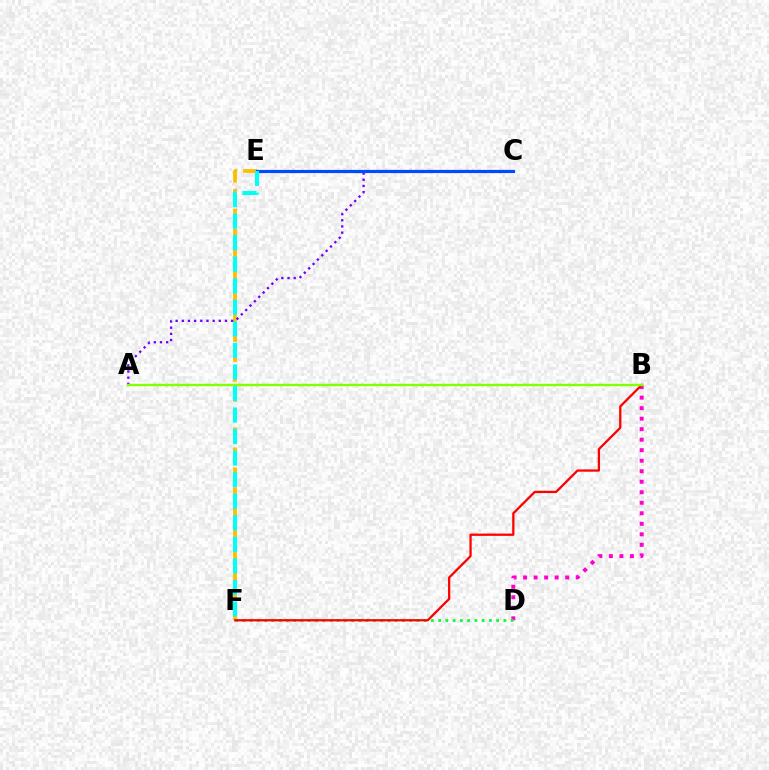{('E', 'F'): [{'color': '#ffbd00', 'line_style': 'dashed', 'thickness': 2.7}, {'color': '#00fff6', 'line_style': 'dashed', 'thickness': 2.93}], ('B', 'D'): [{'color': '#ff00cf', 'line_style': 'dotted', 'thickness': 2.86}], ('D', 'F'): [{'color': '#00ff39', 'line_style': 'dotted', 'thickness': 1.97}], ('A', 'C'): [{'color': '#7200ff', 'line_style': 'dotted', 'thickness': 1.68}], ('C', 'E'): [{'color': '#004bff', 'line_style': 'solid', 'thickness': 2.29}], ('B', 'F'): [{'color': '#ff0000', 'line_style': 'solid', 'thickness': 1.63}], ('A', 'B'): [{'color': '#84ff00', 'line_style': 'solid', 'thickness': 1.72}]}